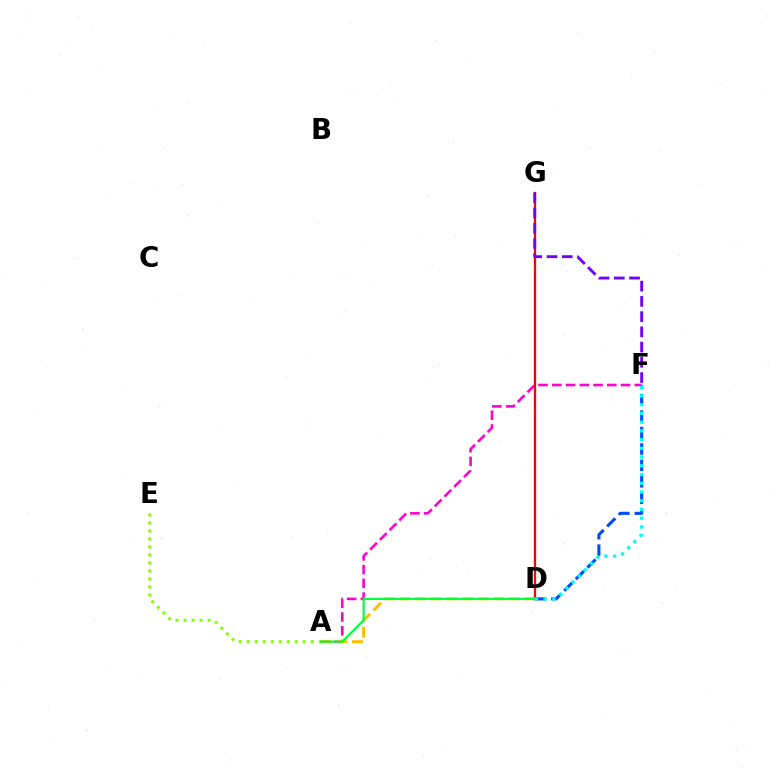{('A', 'F'): [{'color': '#ff00cf', 'line_style': 'dashed', 'thickness': 1.87}], ('D', 'G'): [{'color': '#ff0000', 'line_style': 'solid', 'thickness': 1.63}], ('F', 'G'): [{'color': '#7200ff', 'line_style': 'dashed', 'thickness': 2.07}], ('A', 'D'): [{'color': '#ffbd00', 'line_style': 'dashed', 'thickness': 2.12}, {'color': '#00ff39', 'line_style': 'solid', 'thickness': 1.55}], ('D', 'F'): [{'color': '#004bff', 'line_style': 'dashed', 'thickness': 2.23}, {'color': '#00fff6', 'line_style': 'dotted', 'thickness': 2.37}], ('A', 'E'): [{'color': '#84ff00', 'line_style': 'dotted', 'thickness': 2.18}]}